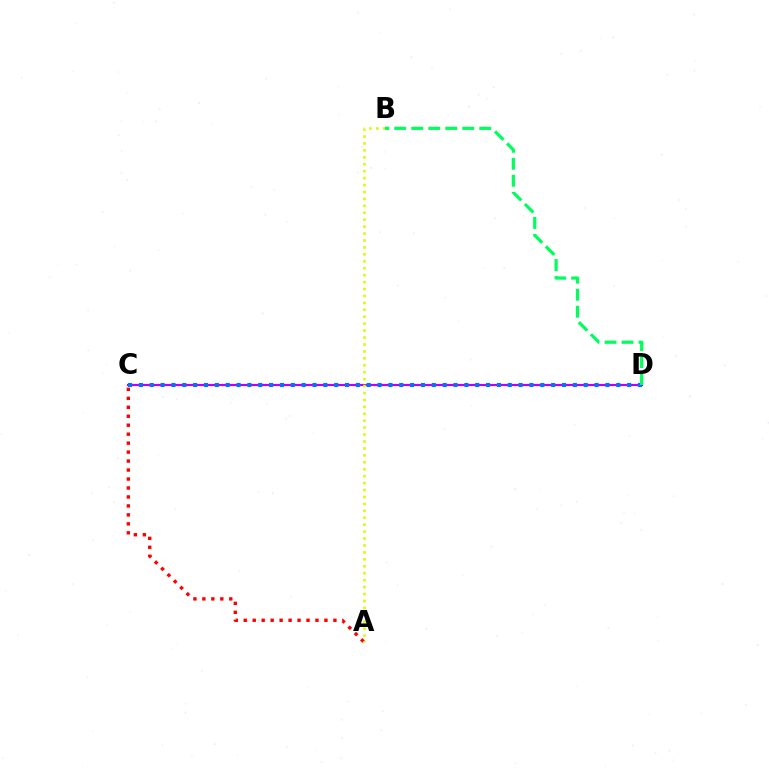{('A', 'C'): [{'color': '#ff0000', 'line_style': 'dotted', 'thickness': 2.44}], ('C', 'D'): [{'color': '#b900ff', 'line_style': 'solid', 'thickness': 1.56}, {'color': '#0074ff', 'line_style': 'dotted', 'thickness': 2.95}], ('A', 'B'): [{'color': '#d1ff00', 'line_style': 'dotted', 'thickness': 1.88}], ('B', 'D'): [{'color': '#00ff5c', 'line_style': 'dashed', 'thickness': 2.31}]}